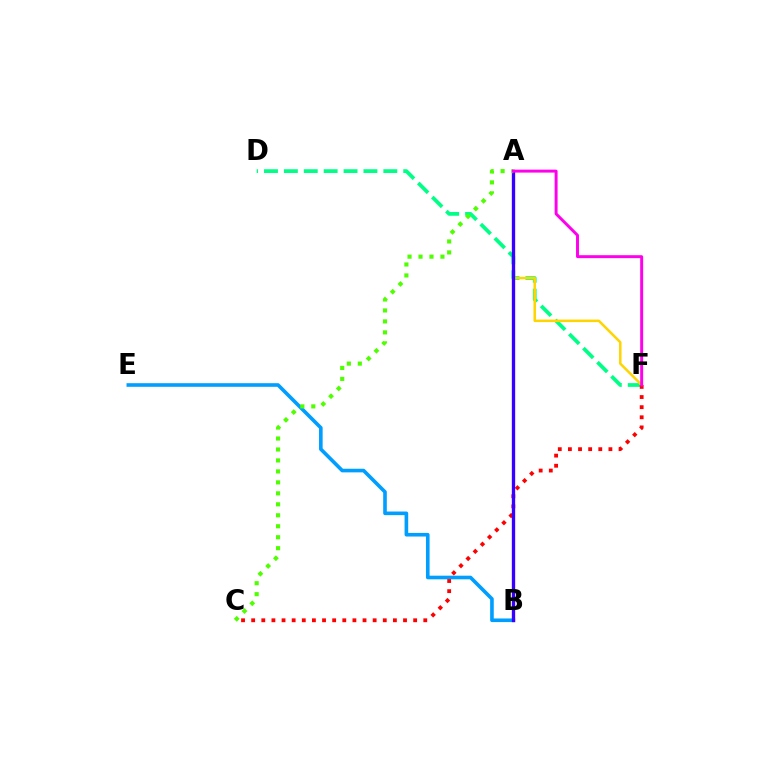{('D', 'F'): [{'color': '#00ff86', 'line_style': 'dashed', 'thickness': 2.7}], ('A', 'F'): [{'color': '#ffd500', 'line_style': 'solid', 'thickness': 1.8}, {'color': '#ff00ed', 'line_style': 'solid', 'thickness': 2.13}], ('B', 'E'): [{'color': '#009eff', 'line_style': 'solid', 'thickness': 2.61}], ('C', 'F'): [{'color': '#ff0000', 'line_style': 'dotted', 'thickness': 2.75}], ('A', 'B'): [{'color': '#3700ff', 'line_style': 'solid', 'thickness': 2.4}], ('A', 'C'): [{'color': '#4fff00', 'line_style': 'dotted', 'thickness': 2.98}]}